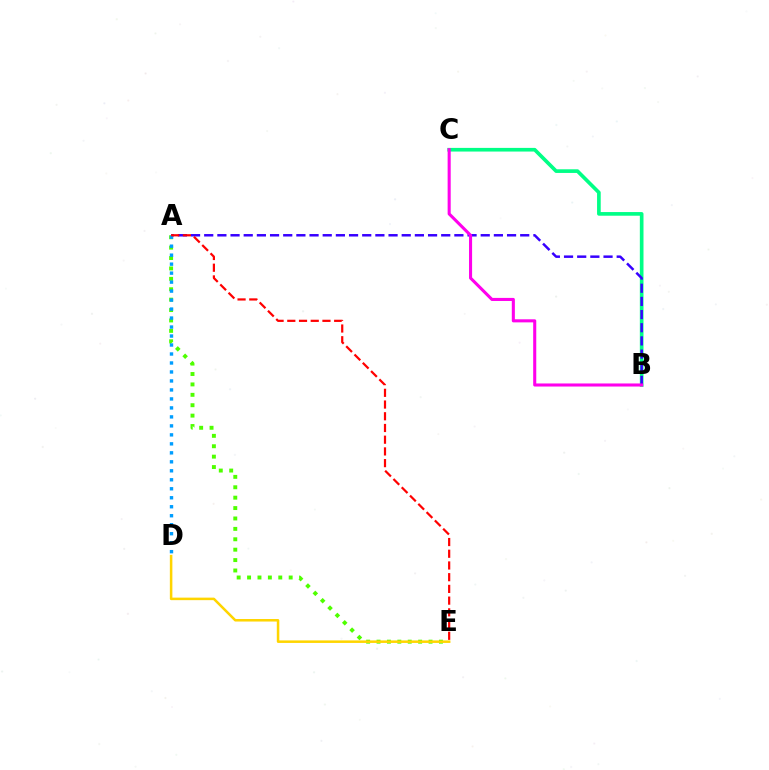{('B', 'C'): [{'color': '#00ff86', 'line_style': 'solid', 'thickness': 2.63}, {'color': '#ff00ed', 'line_style': 'solid', 'thickness': 2.21}], ('A', 'B'): [{'color': '#3700ff', 'line_style': 'dashed', 'thickness': 1.79}], ('A', 'E'): [{'color': '#4fff00', 'line_style': 'dotted', 'thickness': 2.83}, {'color': '#ff0000', 'line_style': 'dashed', 'thickness': 1.59}], ('A', 'D'): [{'color': '#009eff', 'line_style': 'dotted', 'thickness': 2.44}], ('D', 'E'): [{'color': '#ffd500', 'line_style': 'solid', 'thickness': 1.82}]}